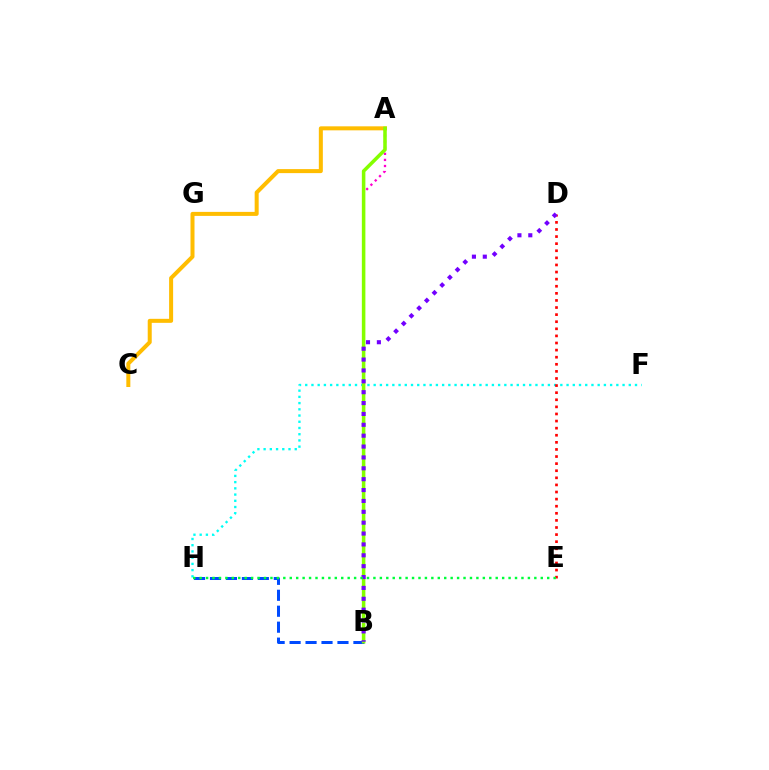{('F', 'H'): [{'color': '#00fff6', 'line_style': 'dotted', 'thickness': 1.69}], ('D', 'E'): [{'color': '#ff0000', 'line_style': 'dotted', 'thickness': 1.93}], ('A', 'C'): [{'color': '#ffbd00', 'line_style': 'solid', 'thickness': 2.89}], ('B', 'H'): [{'color': '#004bff', 'line_style': 'dashed', 'thickness': 2.17}], ('A', 'B'): [{'color': '#ff00cf', 'line_style': 'dotted', 'thickness': 1.65}, {'color': '#84ff00', 'line_style': 'solid', 'thickness': 2.55}], ('B', 'D'): [{'color': '#7200ff', 'line_style': 'dotted', 'thickness': 2.95}], ('E', 'H'): [{'color': '#00ff39', 'line_style': 'dotted', 'thickness': 1.75}]}